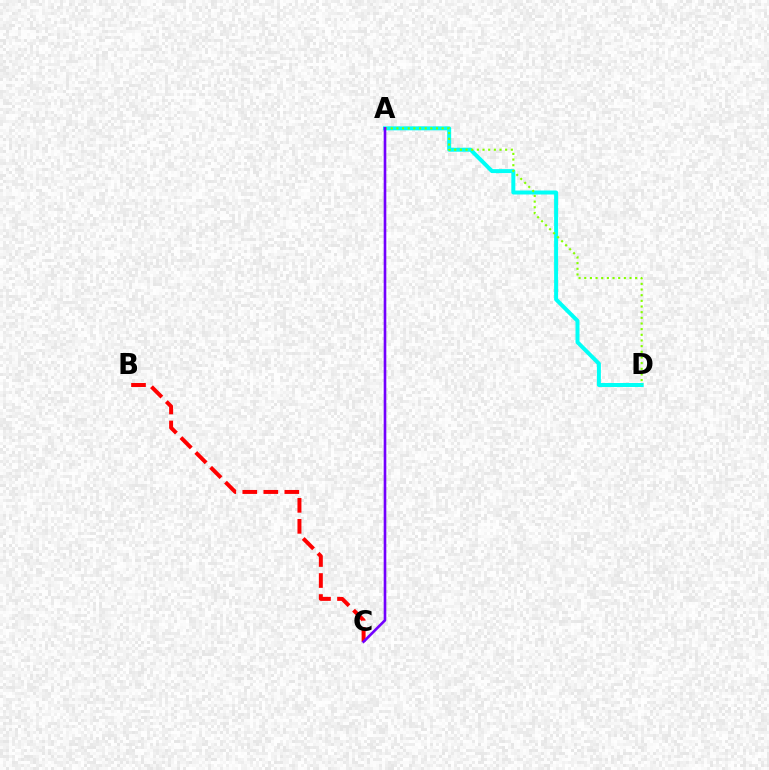{('A', 'D'): [{'color': '#00fff6', 'line_style': 'solid', 'thickness': 2.87}, {'color': '#84ff00', 'line_style': 'dotted', 'thickness': 1.54}], ('B', 'C'): [{'color': '#ff0000', 'line_style': 'dashed', 'thickness': 2.85}], ('A', 'C'): [{'color': '#7200ff', 'line_style': 'solid', 'thickness': 1.89}]}